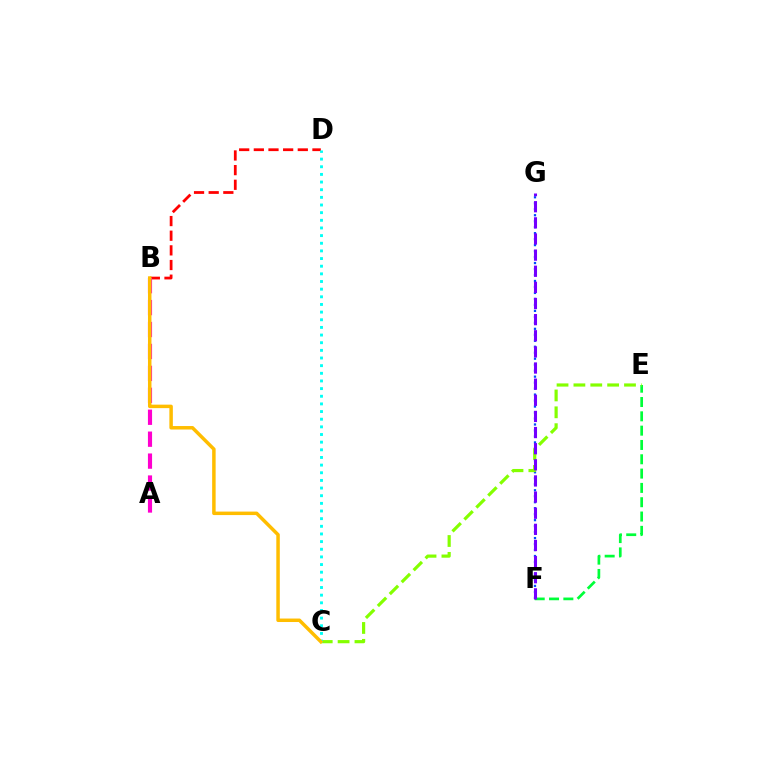{('E', 'F'): [{'color': '#00ff39', 'line_style': 'dashed', 'thickness': 1.94}], ('B', 'D'): [{'color': '#ff0000', 'line_style': 'dashed', 'thickness': 1.99}], ('F', 'G'): [{'color': '#004bff', 'line_style': 'dotted', 'thickness': 1.62}, {'color': '#7200ff', 'line_style': 'dashed', 'thickness': 2.19}], ('C', 'E'): [{'color': '#84ff00', 'line_style': 'dashed', 'thickness': 2.29}], ('C', 'D'): [{'color': '#00fff6', 'line_style': 'dotted', 'thickness': 2.08}], ('A', 'B'): [{'color': '#ff00cf', 'line_style': 'dashed', 'thickness': 2.98}], ('B', 'C'): [{'color': '#ffbd00', 'line_style': 'solid', 'thickness': 2.51}]}